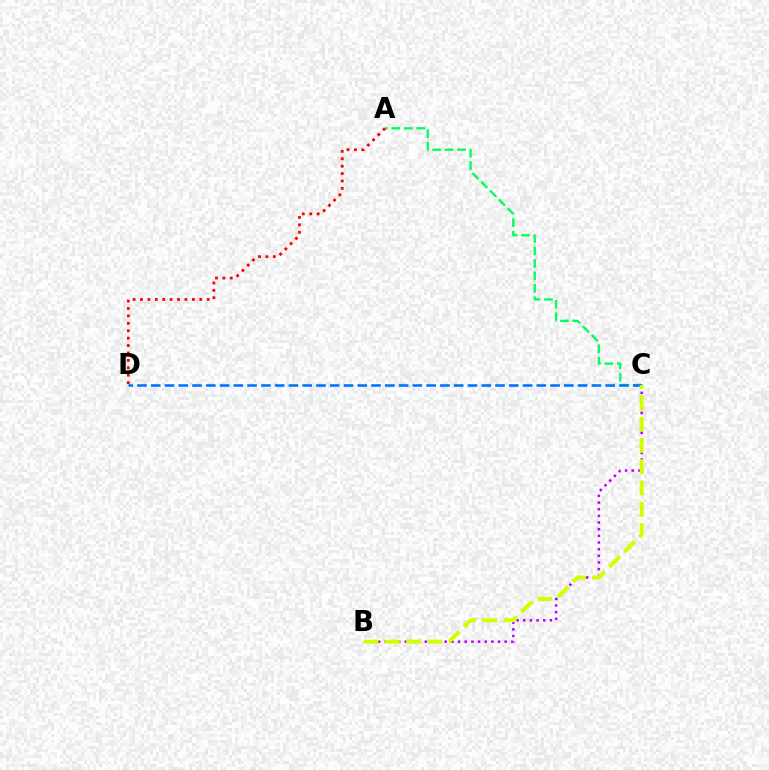{('B', 'C'): [{'color': '#b900ff', 'line_style': 'dotted', 'thickness': 1.81}, {'color': '#d1ff00', 'line_style': 'dashed', 'thickness': 2.89}], ('A', 'C'): [{'color': '#00ff5c', 'line_style': 'dashed', 'thickness': 1.69}], ('C', 'D'): [{'color': '#0074ff', 'line_style': 'dashed', 'thickness': 1.87}], ('A', 'D'): [{'color': '#ff0000', 'line_style': 'dotted', 'thickness': 2.01}]}